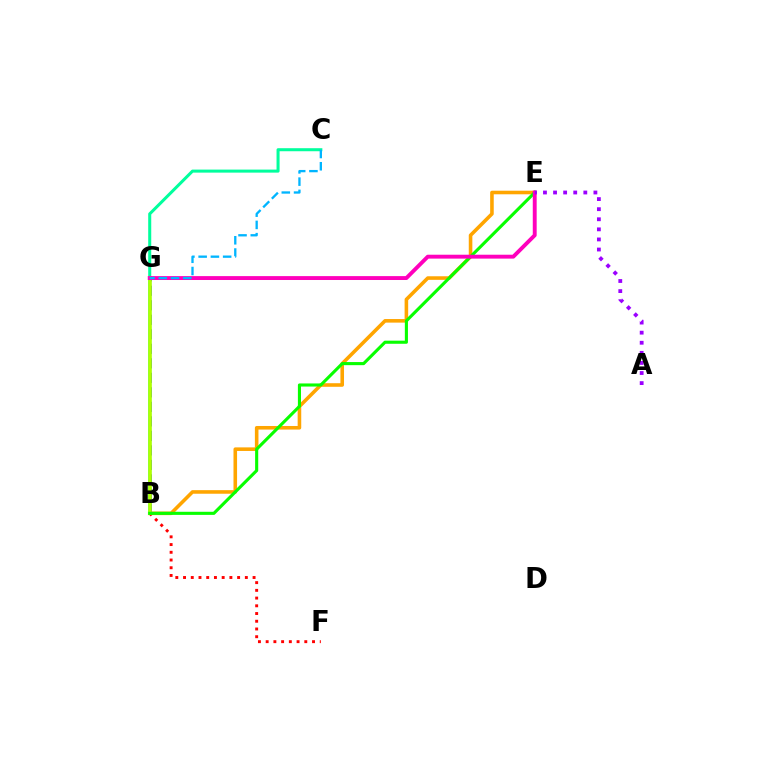{('B', 'E'): [{'color': '#ffa500', 'line_style': 'solid', 'thickness': 2.58}, {'color': '#08ff00', 'line_style': 'solid', 'thickness': 2.23}], ('B', 'F'): [{'color': '#ff0000', 'line_style': 'dotted', 'thickness': 2.1}], ('B', 'G'): [{'color': '#0010ff', 'line_style': 'dashed', 'thickness': 1.97}, {'color': '#b3ff00', 'line_style': 'solid', 'thickness': 2.58}], ('B', 'C'): [{'color': '#00ff9d', 'line_style': 'solid', 'thickness': 2.19}], ('E', 'G'): [{'color': '#ff00bd', 'line_style': 'solid', 'thickness': 2.8}], ('C', 'G'): [{'color': '#00b5ff', 'line_style': 'dashed', 'thickness': 1.66}], ('A', 'E'): [{'color': '#9b00ff', 'line_style': 'dotted', 'thickness': 2.74}]}